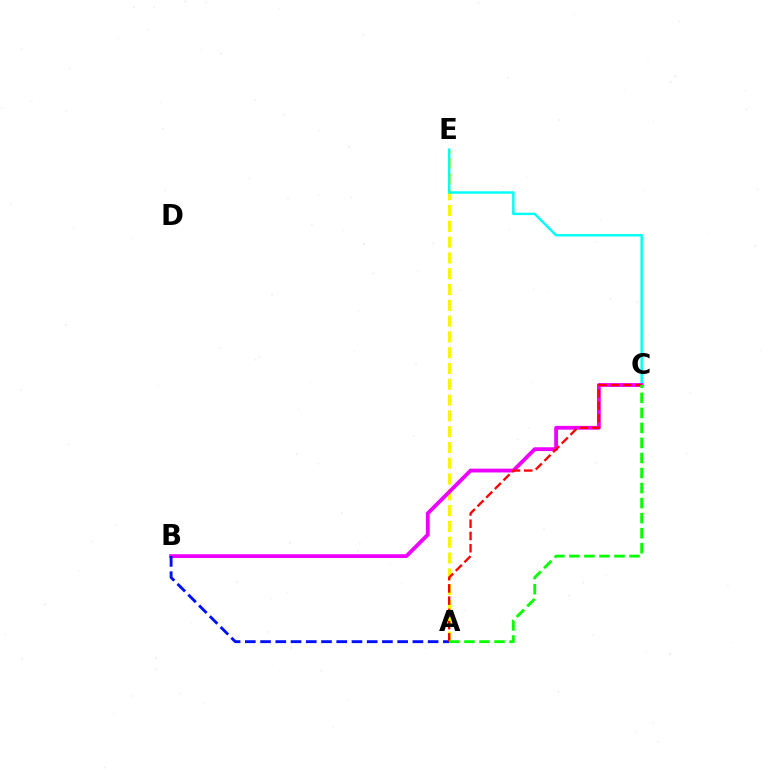{('A', 'E'): [{'color': '#fcf500', 'line_style': 'dashed', 'thickness': 2.15}], ('C', 'E'): [{'color': '#00fff6', 'line_style': 'solid', 'thickness': 1.76}], ('B', 'C'): [{'color': '#ee00ff', 'line_style': 'solid', 'thickness': 2.74}], ('A', 'B'): [{'color': '#0010ff', 'line_style': 'dashed', 'thickness': 2.07}], ('A', 'C'): [{'color': '#ff0000', 'line_style': 'dashed', 'thickness': 1.66}, {'color': '#08ff00', 'line_style': 'dashed', 'thickness': 2.04}]}